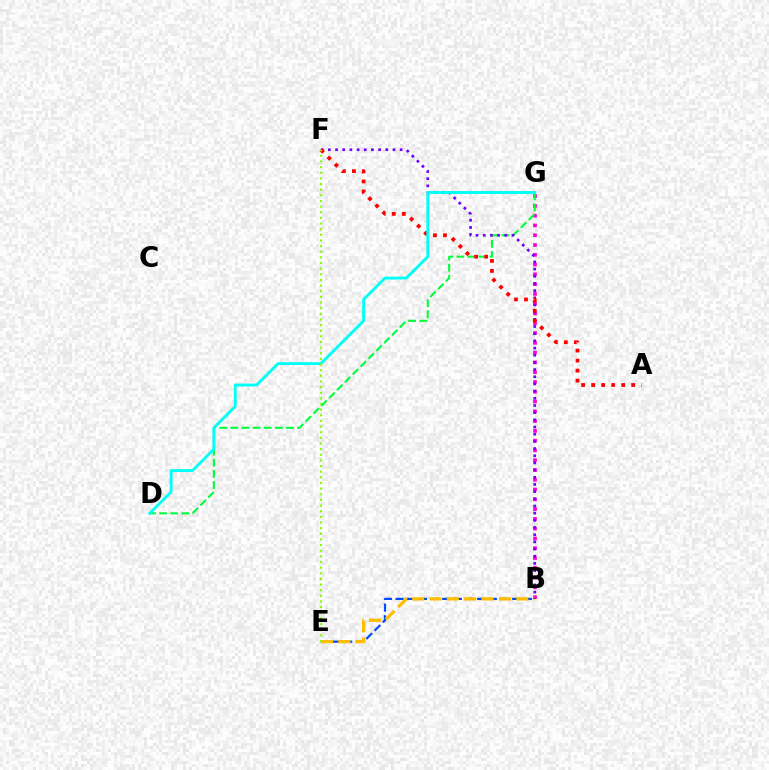{('B', 'E'): [{'color': '#004bff', 'line_style': 'dashed', 'thickness': 1.58}, {'color': '#ffbd00', 'line_style': 'dashed', 'thickness': 2.36}], ('B', 'G'): [{'color': '#ff00cf', 'line_style': 'dotted', 'thickness': 2.66}], ('D', 'G'): [{'color': '#00ff39', 'line_style': 'dashed', 'thickness': 1.51}, {'color': '#00fff6', 'line_style': 'solid', 'thickness': 2.06}], ('B', 'F'): [{'color': '#7200ff', 'line_style': 'dotted', 'thickness': 1.95}], ('A', 'F'): [{'color': '#ff0000', 'line_style': 'dotted', 'thickness': 2.72}], ('E', 'F'): [{'color': '#84ff00', 'line_style': 'dotted', 'thickness': 1.53}]}